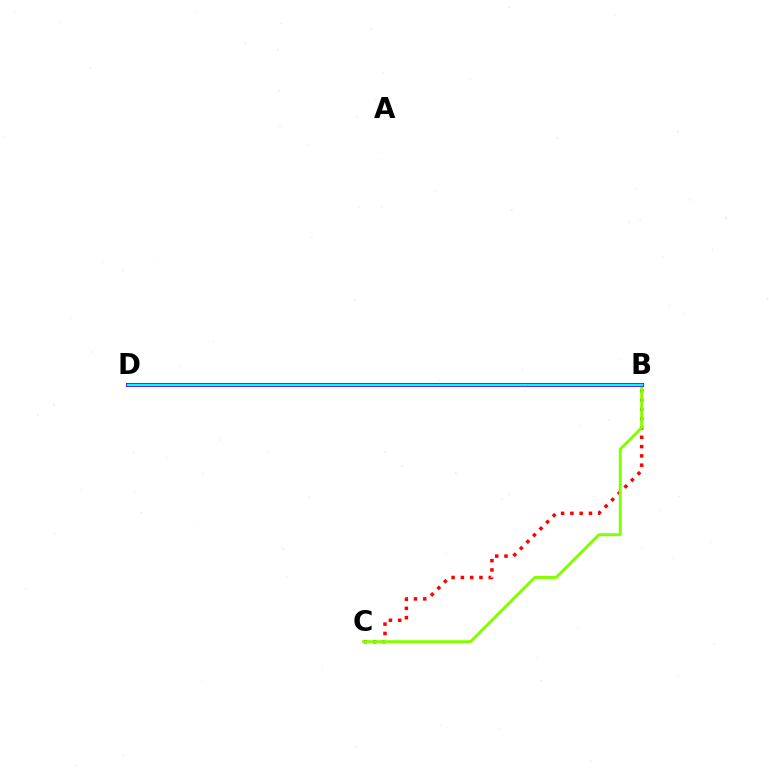{('B', 'C'): [{'color': '#ff0000', 'line_style': 'dotted', 'thickness': 2.52}, {'color': '#84ff00', 'line_style': 'solid', 'thickness': 2.13}], ('B', 'D'): [{'color': '#7200ff', 'line_style': 'solid', 'thickness': 2.91}, {'color': '#00fff6', 'line_style': 'solid', 'thickness': 1.69}]}